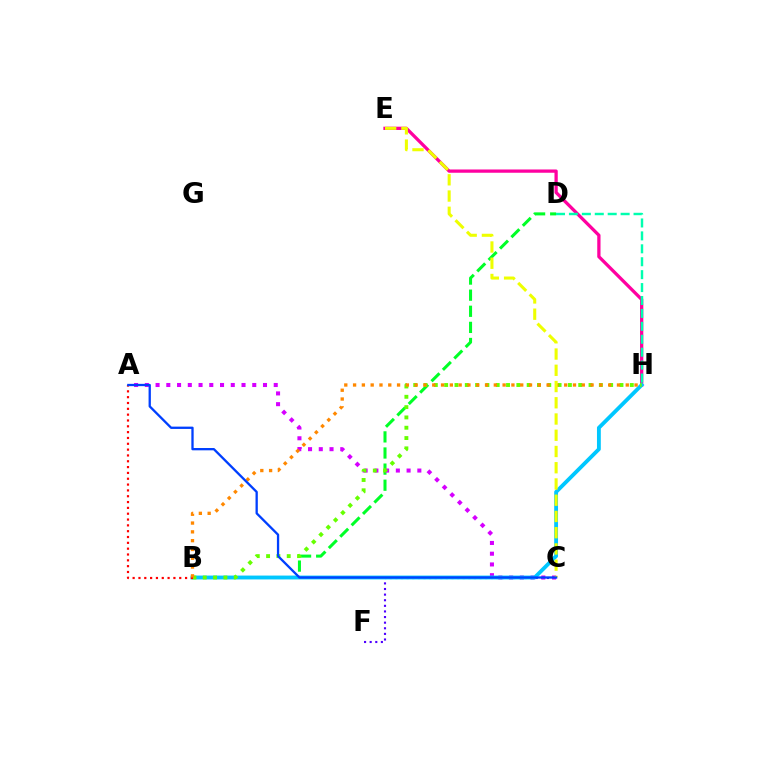{('E', 'H'): [{'color': '#ff00a0', 'line_style': 'solid', 'thickness': 2.35}], ('C', 'F'): [{'color': '#4f00ff', 'line_style': 'dotted', 'thickness': 1.52}], ('B', 'D'): [{'color': '#00ff27', 'line_style': 'dashed', 'thickness': 2.19}], ('A', 'C'): [{'color': '#d600ff', 'line_style': 'dotted', 'thickness': 2.92}, {'color': '#003fff', 'line_style': 'solid', 'thickness': 1.66}], ('B', 'H'): [{'color': '#00c7ff', 'line_style': 'solid', 'thickness': 2.77}, {'color': '#66ff00', 'line_style': 'dotted', 'thickness': 2.8}, {'color': '#ff8800', 'line_style': 'dotted', 'thickness': 2.39}], ('A', 'B'): [{'color': '#ff0000', 'line_style': 'dotted', 'thickness': 1.58}], ('C', 'E'): [{'color': '#eeff00', 'line_style': 'dashed', 'thickness': 2.21}], ('D', 'H'): [{'color': '#00ffaf', 'line_style': 'dashed', 'thickness': 1.76}]}